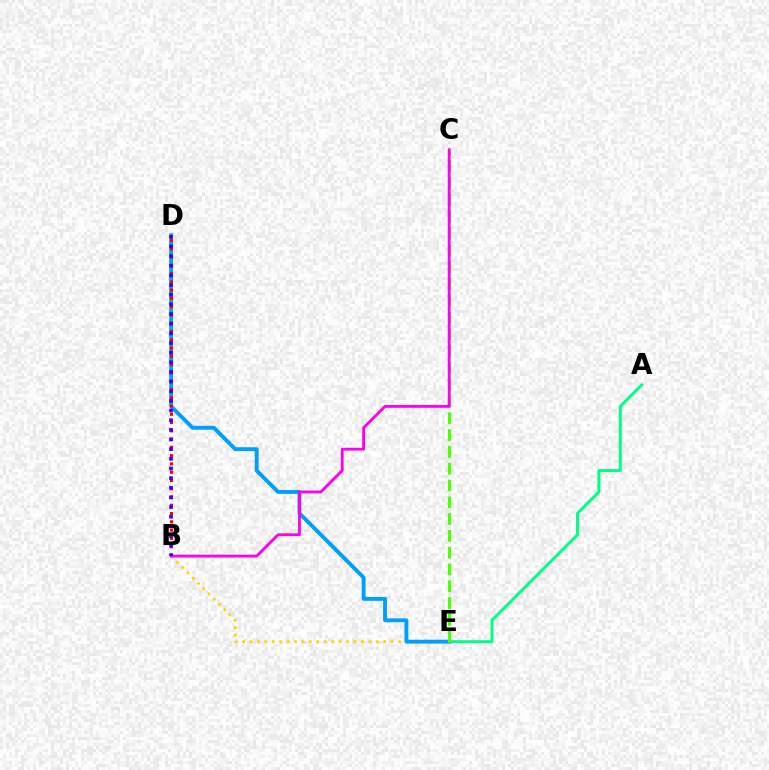{('A', 'E'): [{'color': '#00ff86', 'line_style': 'solid', 'thickness': 2.13}], ('B', 'E'): [{'color': '#ffd500', 'line_style': 'dotted', 'thickness': 2.02}], ('D', 'E'): [{'color': '#009eff', 'line_style': 'solid', 'thickness': 2.79}], ('B', 'D'): [{'color': '#ff0000', 'line_style': 'dotted', 'thickness': 2.25}, {'color': '#3700ff', 'line_style': 'dotted', 'thickness': 2.62}], ('C', 'E'): [{'color': '#4fff00', 'line_style': 'dashed', 'thickness': 2.28}], ('B', 'C'): [{'color': '#ff00ed', 'line_style': 'solid', 'thickness': 2.04}]}